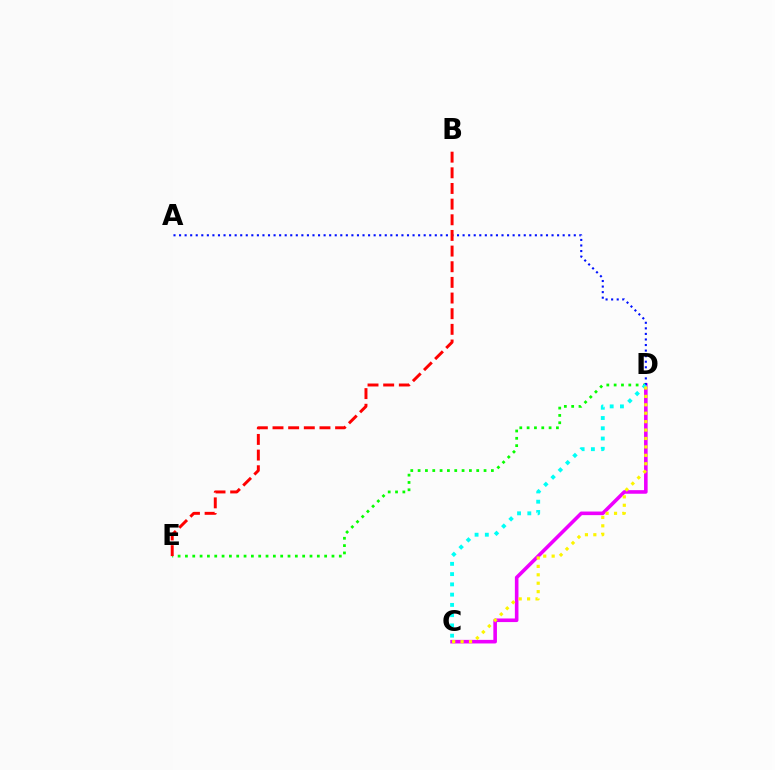{('C', 'D'): [{'color': '#ee00ff', 'line_style': 'solid', 'thickness': 2.59}, {'color': '#00fff6', 'line_style': 'dotted', 'thickness': 2.79}, {'color': '#fcf500', 'line_style': 'dotted', 'thickness': 2.29}], ('D', 'E'): [{'color': '#08ff00', 'line_style': 'dotted', 'thickness': 1.99}], ('A', 'D'): [{'color': '#0010ff', 'line_style': 'dotted', 'thickness': 1.51}], ('B', 'E'): [{'color': '#ff0000', 'line_style': 'dashed', 'thickness': 2.13}]}